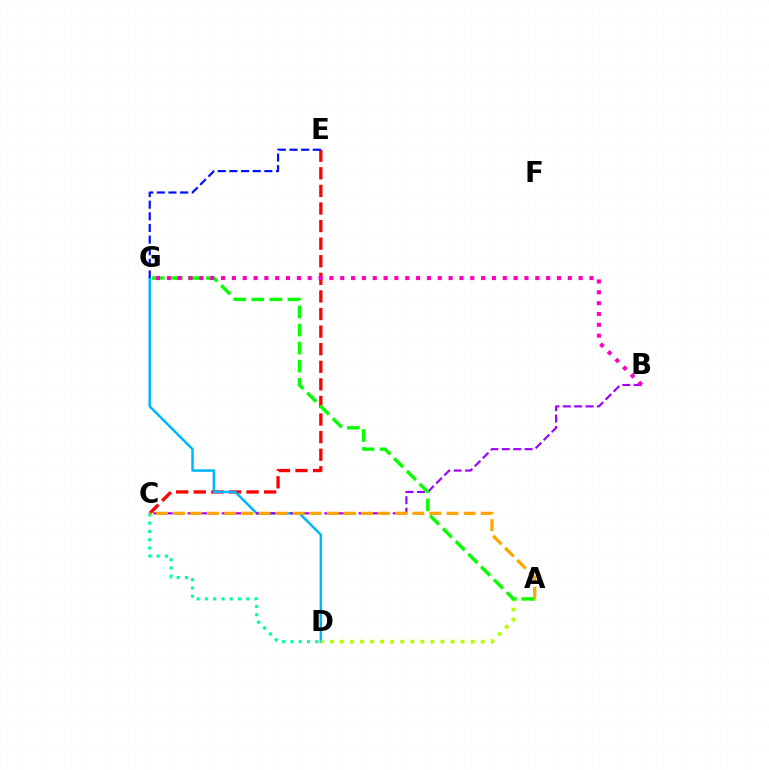{('C', 'E'): [{'color': '#ff0000', 'line_style': 'dashed', 'thickness': 2.39}], ('C', 'D'): [{'color': '#00ff9d', 'line_style': 'dotted', 'thickness': 2.25}], ('D', 'G'): [{'color': '#00b5ff', 'line_style': 'solid', 'thickness': 1.79}], ('A', 'D'): [{'color': '#b3ff00', 'line_style': 'dotted', 'thickness': 2.73}], ('B', 'C'): [{'color': '#9b00ff', 'line_style': 'dashed', 'thickness': 1.55}], ('A', 'G'): [{'color': '#08ff00', 'line_style': 'dashed', 'thickness': 2.46}], ('E', 'G'): [{'color': '#0010ff', 'line_style': 'dashed', 'thickness': 1.58}], ('B', 'G'): [{'color': '#ff00bd', 'line_style': 'dotted', 'thickness': 2.94}], ('A', 'C'): [{'color': '#ffa500', 'line_style': 'dashed', 'thickness': 2.32}]}